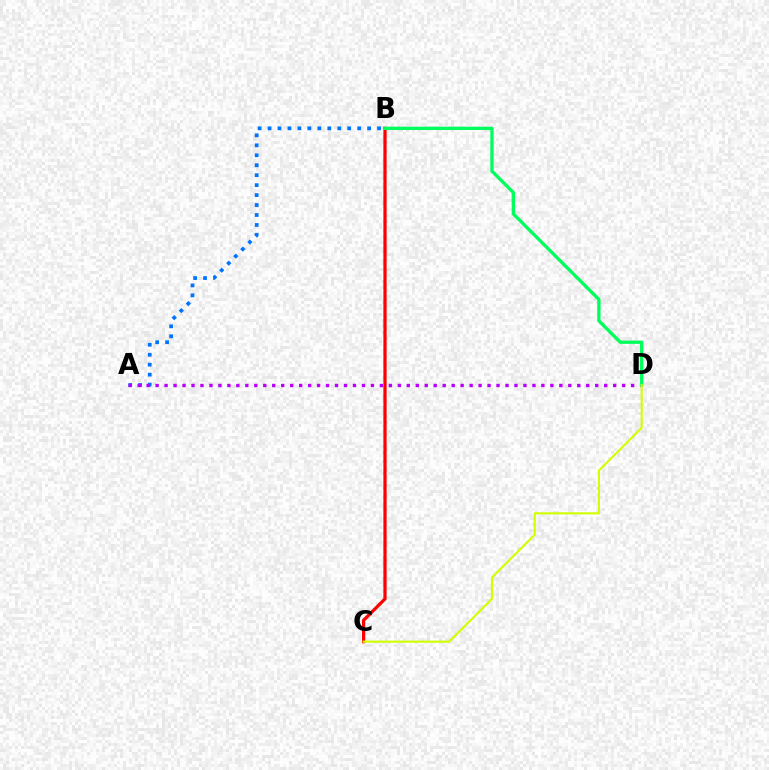{('A', 'B'): [{'color': '#0074ff', 'line_style': 'dotted', 'thickness': 2.71}], ('B', 'C'): [{'color': '#ff0000', 'line_style': 'solid', 'thickness': 2.33}], ('A', 'D'): [{'color': '#b900ff', 'line_style': 'dotted', 'thickness': 2.44}], ('B', 'D'): [{'color': '#00ff5c', 'line_style': 'solid', 'thickness': 2.38}], ('C', 'D'): [{'color': '#d1ff00', 'line_style': 'solid', 'thickness': 1.53}]}